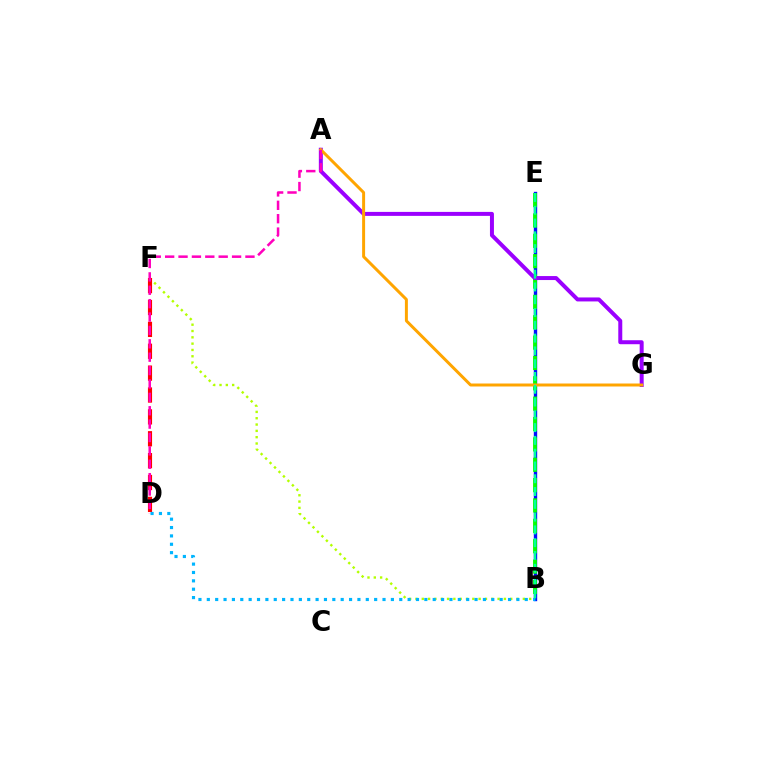{('B', 'F'): [{'color': '#b3ff00', 'line_style': 'dotted', 'thickness': 1.72}], ('B', 'E'): [{'color': '#0010ff', 'line_style': 'solid', 'thickness': 2.43}, {'color': '#08ff00', 'line_style': 'dashed', 'thickness': 2.77}, {'color': '#00ff9d', 'line_style': 'dashed', 'thickness': 1.74}], ('D', 'F'): [{'color': '#ff0000', 'line_style': 'dashed', 'thickness': 2.97}], ('A', 'G'): [{'color': '#9b00ff', 'line_style': 'solid', 'thickness': 2.87}, {'color': '#ffa500', 'line_style': 'solid', 'thickness': 2.14}], ('A', 'D'): [{'color': '#ff00bd', 'line_style': 'dashed', 'thickness': 1.82}], ('B', 'D'): [{'color': '#00b5ff', 'line_style': 'dotted', 'thickness': 2.27}]}